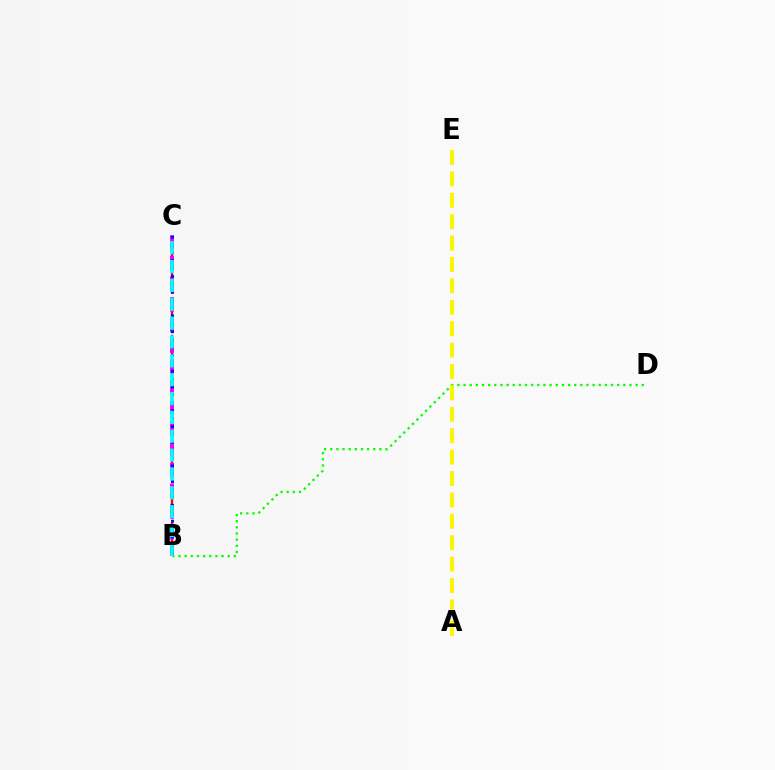{('B', 'C'): [{'color': '#ff0000', 'line_style': 'dashed', 'thickness': 1.7}, {'color': '#ee00ff', 'line_style': 'dashed', 'thickness': 2.81}, {'color': '#0010ff', 'line_style': 'dotted', 'thickness': 2.14}, {'color': '#00fff6', 'line_style': 'dashed', 'thickness': 2.56}], ('B', 'D'): [{'color': '#08ff00', 'line_style': 'dotted', 'thickness': 1.67}], ('A', 'E'): [{'color': '#fcf500', 'line_style': 'dashed', 'thickness': 2.91}]}